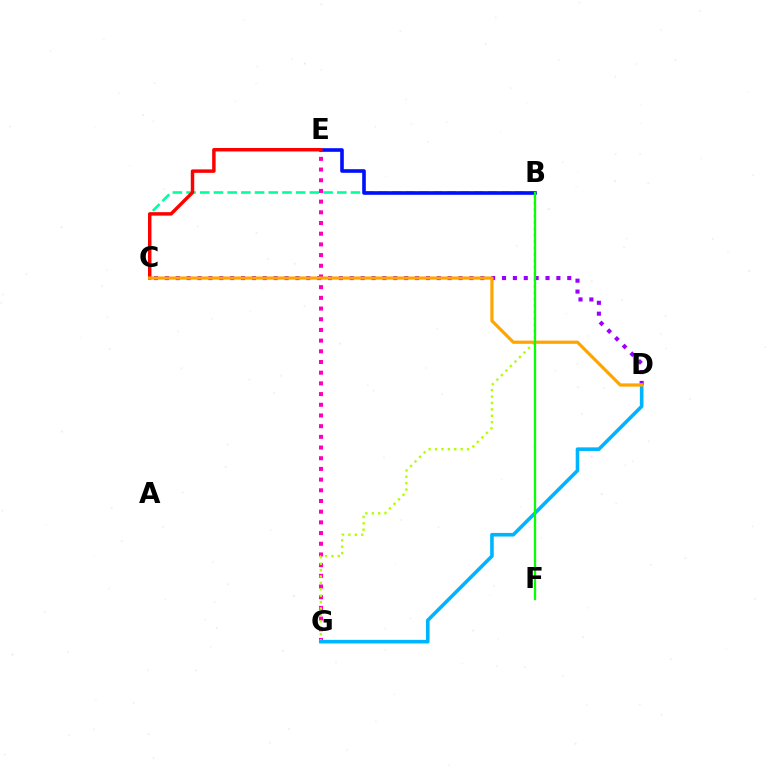{('B', 'C'): [{'color': '#00ff9d', 'line_style': 'dashed', 'thickness': 1.86}], ('C', 'D'): [{'color': '#9b00ff', 'line_style': 'dotted', 'thickness': 2.95}, {'color': '#ffa500', 'line_style': 'solid', 'thickness': 2.31}], ('E', 'G'): [{'color': '#ff00bd', 'line_style': 'dotted', 'thickness': 2.9}], ('B', 'E'): [{'color': '#0010ff', 'line_style': 'solid', 'thickness': 2.6}], ('B', 'G'): [{'color': '#b3ff00', 'line_style': 'dotted', 'thickness': 1.74}], ('D', 'G'): [{'color': '#00b5ff', 'line_style': 'solid', 'thickness': 2.6}], ('C', 'E'): [{'color': '#ff0000', 'line_style': 'solid', 'thickness': 2.49}], ('B', 'F'): [{'color': '#08ff00', 'line_style': 'solid', 'thickness': 1.63}]}